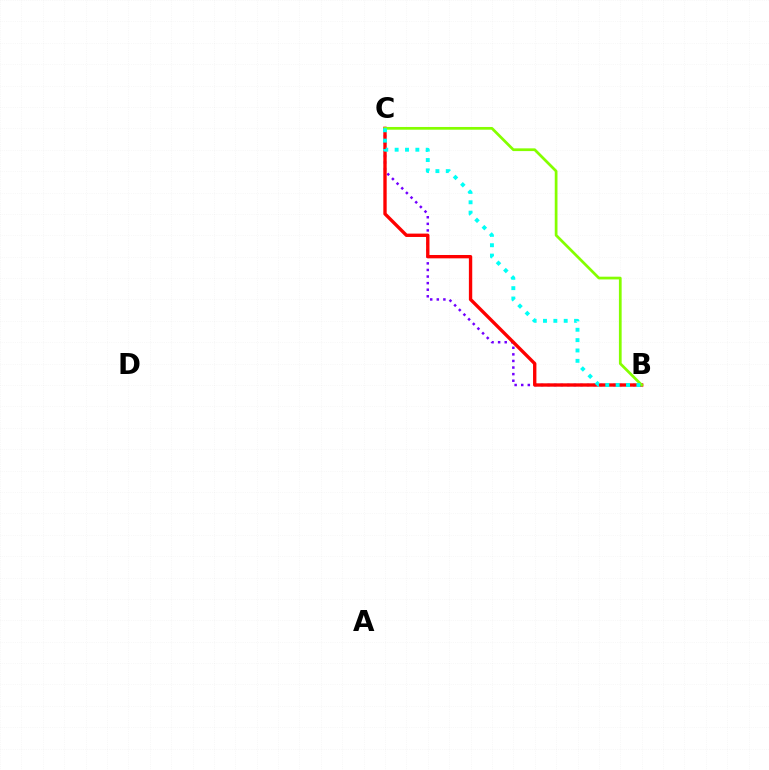{('B', 'C'): [{'color': '#7200ff', 'line_style': 'dotted', 'thickness': 1.79}, {'color': '#ff0000', 'line_style': 'solid', 'thickness': 2.42}, {'color': '#84ff00', 'line_style': 'solid', 'thickness': 1.97}, {'color': '#00fff6', 'line_style': 'dotted', 'thickness': 2.81}]}